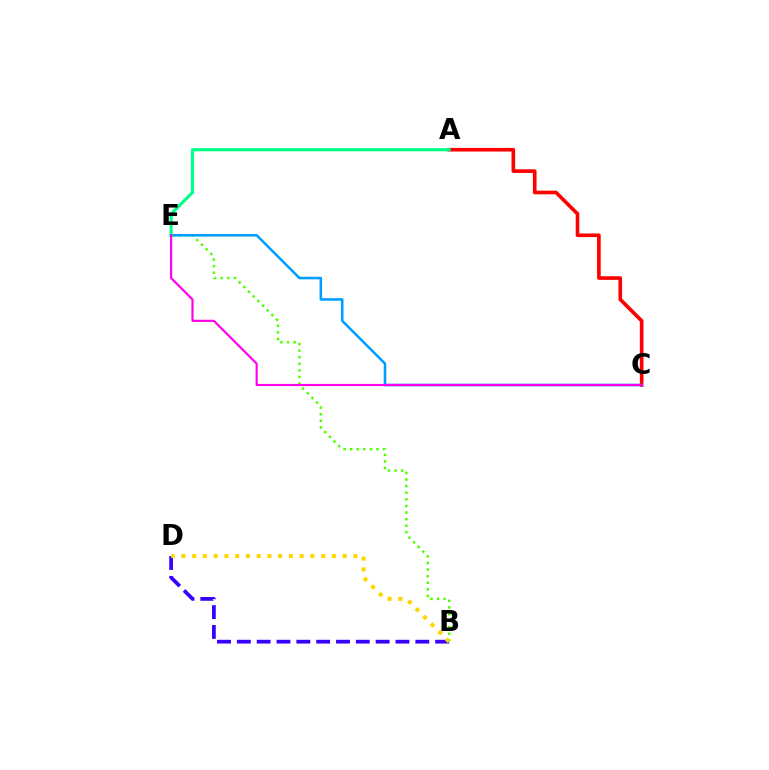{('A', 'C'): [{'color': '#ff0000', 'line_style': 'solid', 'thickness': 2.62}], ('B', 'E'): [{'color': '#4fff00', 'line_style': 'dotted', 'thickness': 1.79}], ('C', 'E'): [{'color': '#009eff', 'line_style': 'solid', 'thickness': 1.84}, {'color': '#ff00ed', 'line_style': 'solid', 'thickness': 1.56}], ('B', 'D'): [{'color': '#3700ff', 'line_style': 'dashed', 'thickness': 2.69}, {'color': '#ffd500', 'line_style': 'dotted', 'thickness': 2.92}], ('A', 'E'): [{'color': '#00ff86', 'line_style': 'solid', 'thickness': 2.27}]}